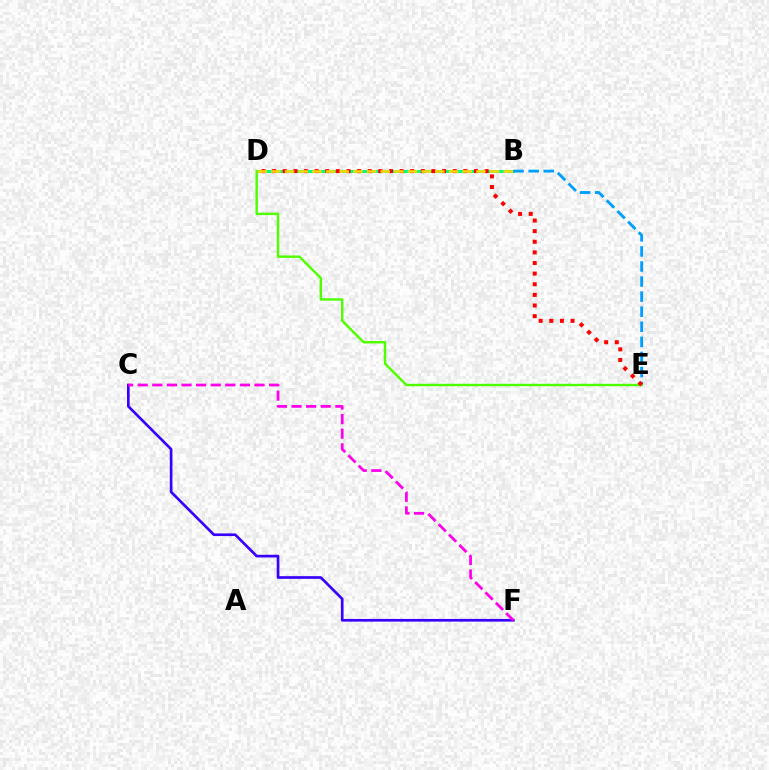{('B', 'D'): [{'color': '#00ff86', 'line_style': 'solid', 'thickness': 2.16}, {'color': '#ffd500', 'line_style': 'dashed', 'thickness': 1.86}], ('C', 'F'): [{'color': '#3700ff', 'line_style': 'solid', 'thickness': 1.93}, {'color': '#ff00ed', 'line_style': 'dashed', 'thickness': 1.98}], ('B', 'E'): [{'color': '#009eff', 'line_style': 'dashed', 'thickness': 2.05}], ('D', 'E'): [{'color': '#4fff00', 'line_style': 'solid', 'thickness': 1.75}, {'color': '#ff0000', 'line_style': 'dotted', 'thickness': 2.89}]}